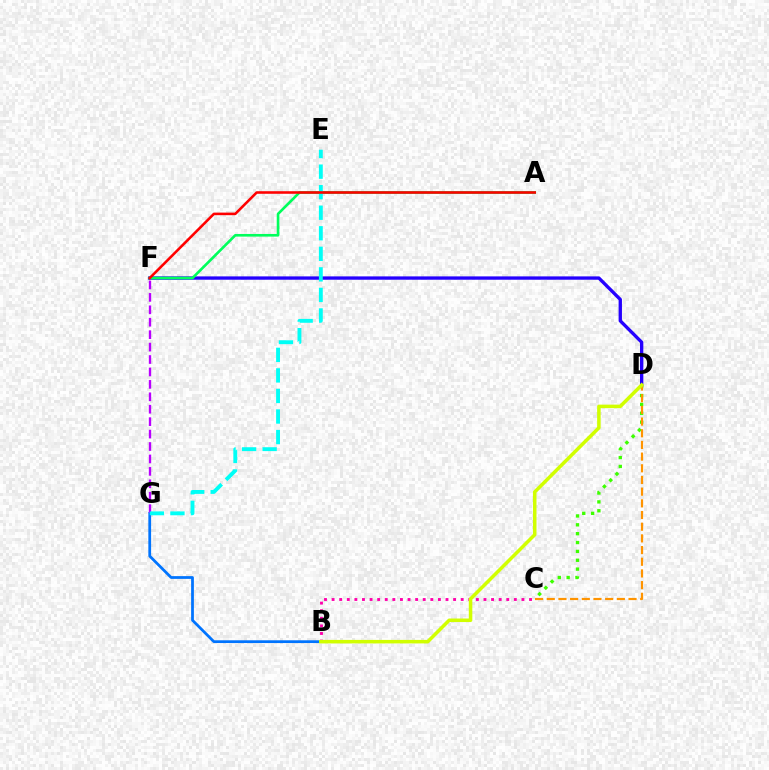{('B', 'G'): [{'color': '#0074ff', 'line_style': 'solid', 'thickness': 1.99}], ('D', 'F'): [{'color': '#2500ff', 'line_style': 'solid', 'thickness': 2.4}], ('F', 'G'): [{'color': '#b900ff', 'line_style': 'dashed', 'thickness': 1.69}], ('C', 'D'): [{'color': '#3dff00', 'line_style': 'dotted', 'thickness': 2.41}, {'color': '#ff9400', 'line_style': 'dashed', 'thickness': 1.59}], ('A', 'F'): [{'color': '#00ff5c', 'line_style': 'solid', 'thickness': 1.9}, {'color': '#ff0000', 'line_style': 'solid', 'thickness': 1.85}], ('B', 'C'): [{'color': '#ff00ac', 'line_style': 'dotted', 'thickness': 2.06}], ('E', 'G'): [{'color': '#00fff6', 'line_style': 'dashed', 'thickness': 2.79}], ('B', 'D'): [{'color': '#d1ff00', 'line_style': 'solid', 'thickness': 2.53}]}